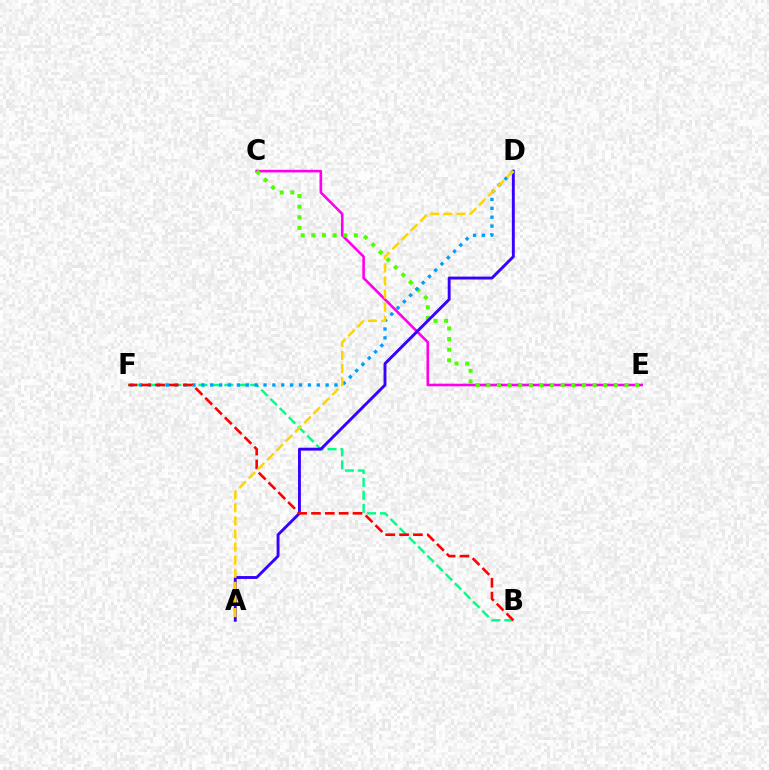{('B', 'F'): [{'color': '#00ff86', 'line_style': 'dashed', 'thickness': 1.76}, {'color': '#ff0000', 'line_style': 'dashed', 'thickness': 1.88}], ('C', 'E'): [{'color': '#ff00ed', 'line_style': 'solid', 'thickness': 1.88}, {'color': '#4fff00', 'line_style': 'dotted', 'thickness': 2.89}], ('A', 'D'): [{'color': '#3700ff', 'line_style': 'solid', 'thickness': 2.09}, {'color': '#ffd500', 'line_style': 'dashed', 'thickness': 1.78}], ('D', 'F'): [{'color': '#009eff', 'line_style': 'dotted', 'thickness': 2.41}]}